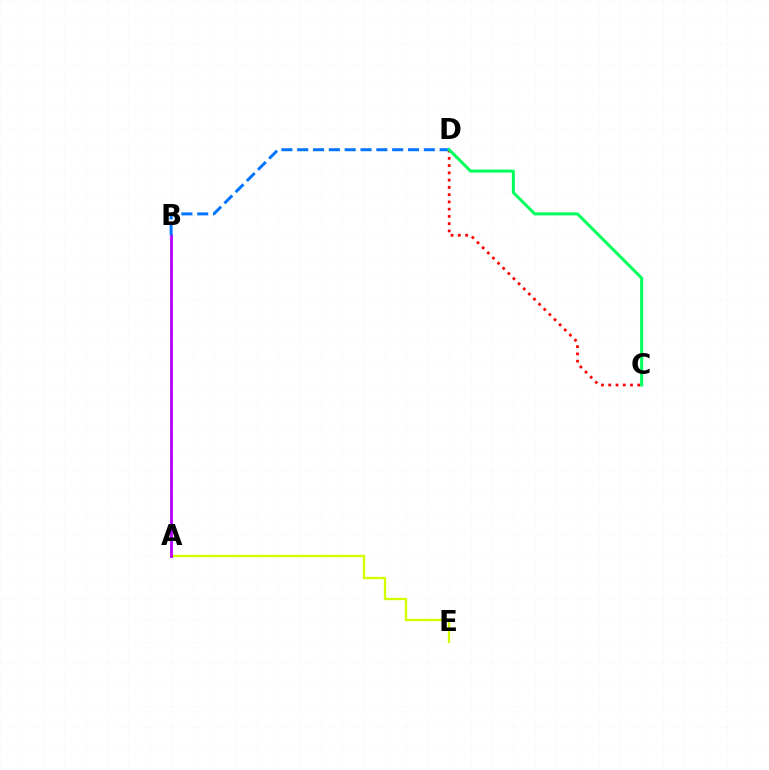{('C', 'D'): [{'color': '#ff0000', 'line_style': 'dotted', 'thickness': 1.97}, {'color': '#00ff5c', 'line_style': 'solid', 'thickness': 2.16}], ('A', 'E'): [{'color': '#d1ff00', 'line_style': 'solid', 'thickness': 1.68}], ('A', 'B'): [{'color': '#b900ff', 'line_style': 'solid', 'thickness': 2.02}], ('B', 'D'): [{'color': '#0074ff', 'line_style': 'dashed', 'thickness': 2.15}]}